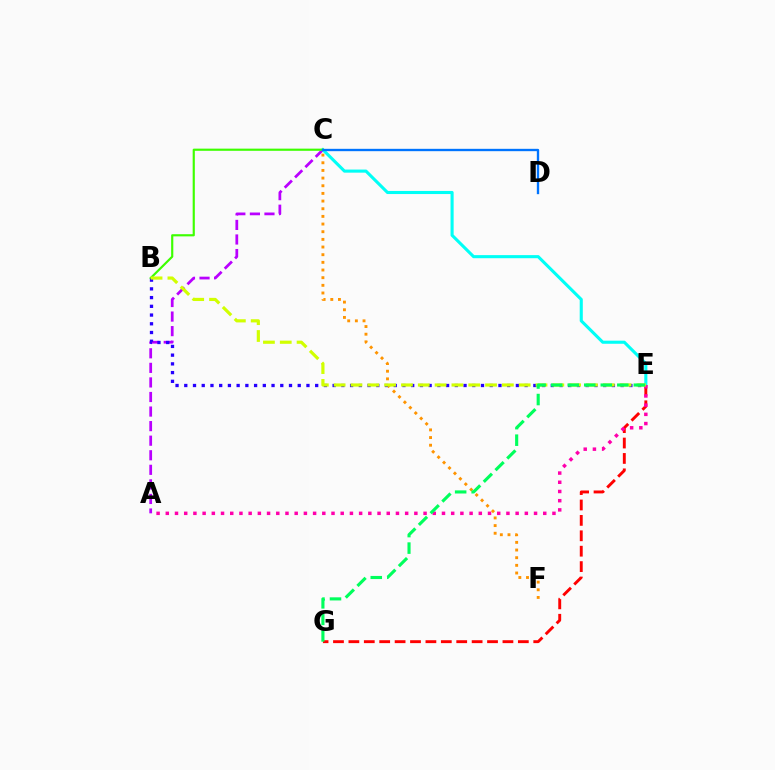{('A', 'C'): [{'color': '#b900ff', 'line_style': 'dashed', 'thickness': 1.98}], ('E', 'G'): [{'color': '#ff0000', 'line_style': 'dashed', 'thickness': 2.09}, {'color': '#00ff5c', 'line_style': 'dashed', 'thickness': 2.25}], ('C', 'E'): [{'color': '#00fff6', 'line_style': 'solid', 'thickness': 2.23}], ('B', 'C'): [{'color': '#3dff00', 'line_style': 'solid', 'thickness': 1.56}], ('A', 'E'): [{'color': '#ff00ac', 'line_style': 'dotted', 'thickness': 2.5}], ('C', 'F'): [{'color': '#ff9400', 'line_style': 'dotted', 'thickness': 2.08}], ('B', 'E'): [{'color': '#2500ff', 'line_style': 'dotted', 'thickness': 2.37}, {'color': '#d1ff00', 'line_style': 'dashed', 'thickness': 2.29}], ('C', 'D'): [{'color': '#0074ff', 'line_style': 'solid', 'thickness': 1.69}]}